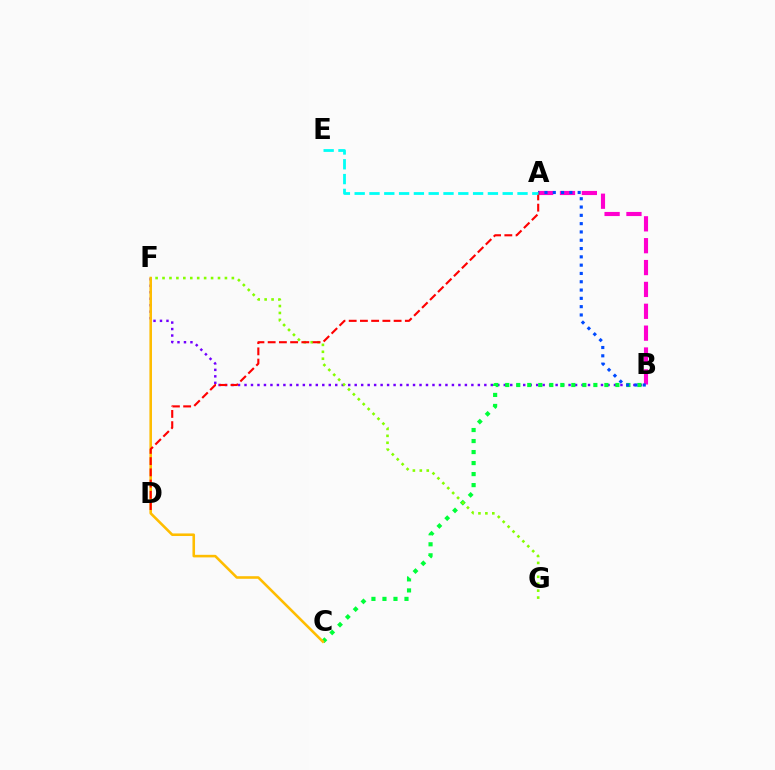{('B', 'F'): [{'color': '#7200ff', 'line_style': 'dotted', 'thickness': 1.76}], ('B', 'C'): [{'color': '#00ff39', 'line_style': 'dotted', 'thickness': 2.99}], ('C', 'F'): [{'color': '#ffbd00', 'line_style': 'solid', 'thickness': 1.86}], ('F', 'G'): [{'color': '#84ff00', 'line_style': 'dotted', 'thickness': 1.88}], ('A', 'B'): [{'color': '#ff00cf', 'line_style': 'dashed', 'thickness': 2.97}, {'color': '#004bff', 'line_style': 'dotted', 'thickness': 2.26}], ('A', 'D'): [{'color': '#ff0000', 'line_style': 'dashed', 'thickness': 1.53}], ('A', 'E'): [{'color': '#00fff6', 'line_style': 'dashed', 'thickness': 2.01}]}